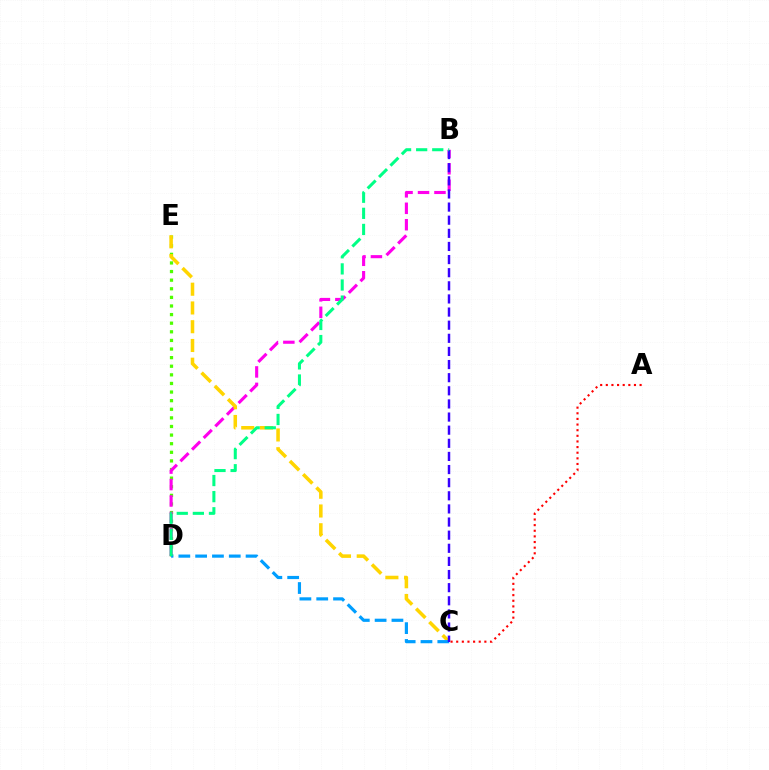{('D', 'E'): [{'color': '#4fff00', 'line_style': 'dotted', 'thickness': 2.34}], ('B', 'D'): [{'color': '#ff00ed', 'line_style': 'dashed', 'thickness': 2.24}, {'color': '#00ff86', 'line_style': 'dashed', 'thickness': 2.19}], ('C', 'E'): [{'color': '#ffd500', 'line_style': 'dashed', 'thickness': 2.55}], ('C', 'D'): [{'color': '#009eff', 'line_style': 'dashed', 'thickness': 2.28}], ('B', 'C'): [{'color': '#3700ff', 'line_style': 'dashed', 'thickness': 1.78}], ('A', 'C'): [{'color': '#ff0000', 'line_style': 'dotted', 'thickness': 1.53}]}